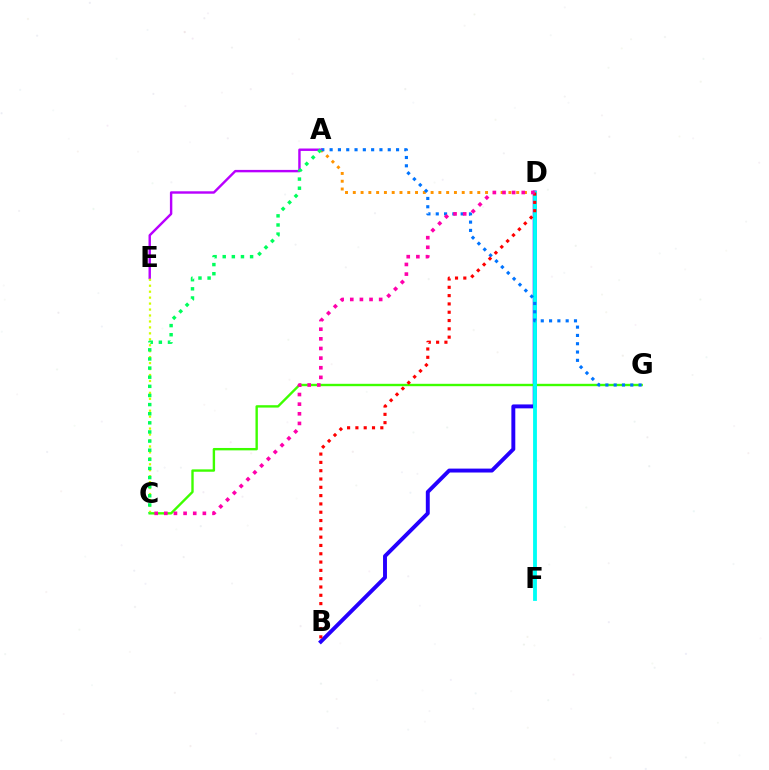{('B', 'D'): [{'color': '#2500ff', 'line_style': 'solid', 'thickness': 2.82}, {'color': '#ff0000', 'line_style': 'dotted', 'thickness': 2.26}], ('C', 'G'): [{'color': '#3dff00', 'line_style': 'solid', 'thickness': 1.72}], ('A', 'D'): [{'color': '#ff9400', 'line_style': 'dotted', 'thickness': 2.11}], ('D', 'F'): [{'color': '#00fff6', 'line_style': 'solid', 'thickness': 2.76}], ('A', 'G'): [{'color': '#0074ff', 'line_style': 'dotted', 'thickness': 2.26}], ('A', 'E'): [{'color': '#b900ff', 'line_style': 'solid', 'thickness': 1.74}], ('C', 'E'): [{'color': '#d1ff00', 'line_style': 'dotted', 'thickness': 1.62}], ('C', 'D'): [{'color': '#ff00ac', 'line_style': 'dotted', 'thickness': 2.62}], ('A', 'C'): [{'color': '#00ff5c', 'line_style': 'dotted', 'thickness': 2.48}]}